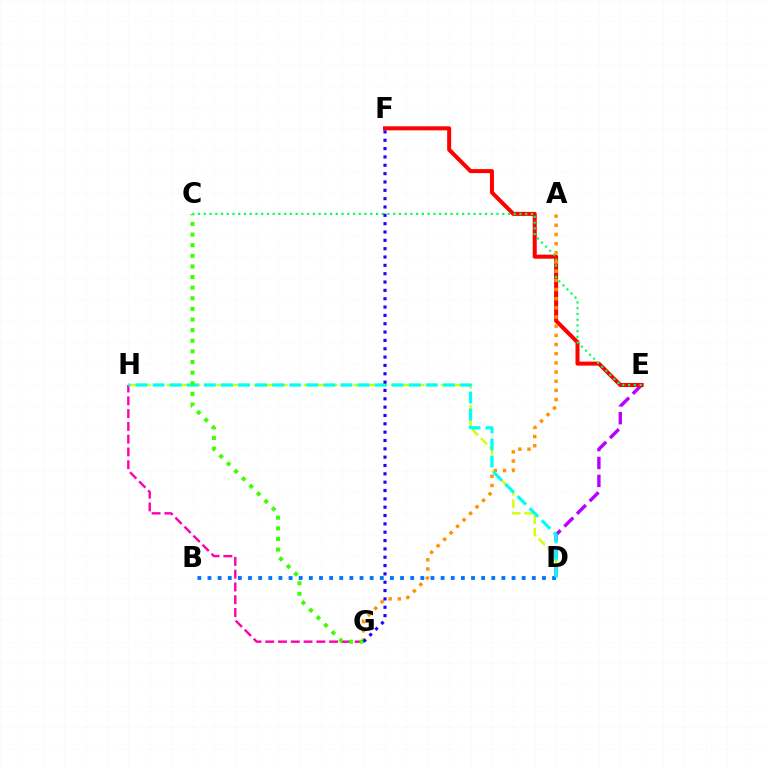{('D', 'E'): [{'color': '#b900ff', 'line_style': 'dashed', 'thickness': 2.43}], ('E', 'F'): [{'color': '#ff0000', 'line_style': 'solid', 'thickness': 2.9}], ('D', 'H'): [{'color': '#d1ff00', 'line_style': 'dashed', 'thickness': 1.69}, {'color': '#00fff6', 'line_style': 'dashed', 'thickness': 2.32}], ('C', 'E'): [{'color': '#00ff5c', 'line_style': 'dotted', 'thickness': 1.56}], ('G', 'H'): [{'color': '#ff00ac', 'line_style': 'dashed', 'thickness': 1.74}], ('A', 'G'): [{'color': '#ff9400', 'line_style': 'dotted', 'thickness': 2.49}], ('B', 'D'): [{'color': '#0074ff', 'line_style': 'dotted', 'thickness': 2.75}], ('C', 'G'): [{'color': '#3dff00', 'line_style': 'dotted', 'thickness': 2.89}], ('F', 'G'): [{'color': '#2500ff', 'line_style': 'dotted', 'thickness': 2.27}]}